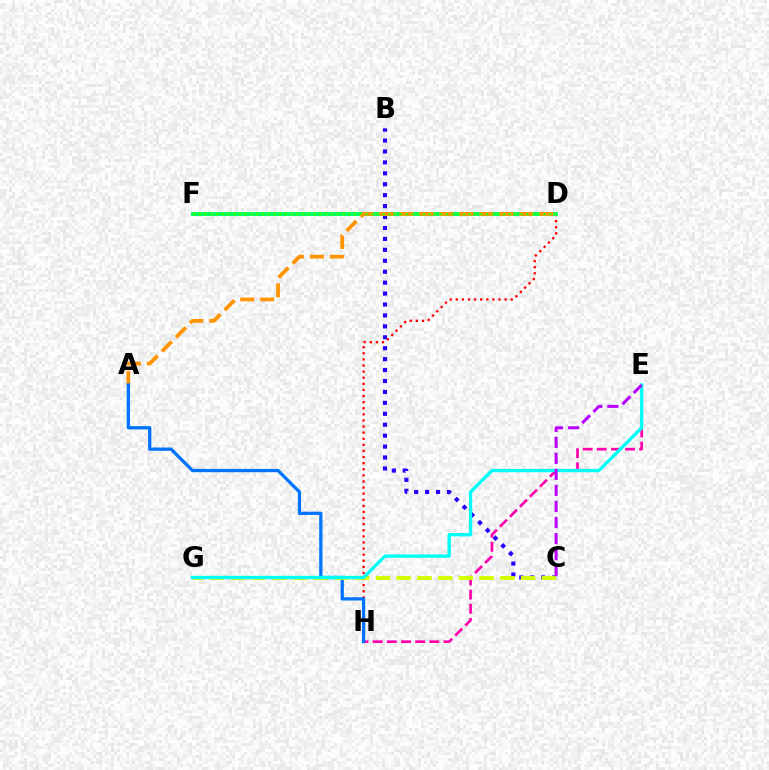{('B', 'C'): [{'color': '#2500ff', 'line_style': 'dotted', 'thickness': 2.97}], ('D', 'H'): [{'color': '#ff0000', 'line_style': 'dotted', 'thickness': 1.66}], ('D', 'F'): [{'color': '#00ff5c', 'line_style': 'solid', 'thickness': 2.81}, {'color': '#3dff00', 'line_style': 'dotted', 'thickness': 1.56}], ('A', 'D'): [{'color': '#ff9400', 'line_style': 'dashed', 'thickness': 2.71}], ('E', 'H'): [{'color': '#ff00ac', 'line_style': 'dashed', 'thickness': 1.92}], ('A', 'H'): [{'color': '#0074ff', 'line_style': 'solid', 'thickness': 2.35}], ('C', 'G'): [{'color': '#d1ff00', 'line_style': 'dashed', 'thickness': 2.82}], ('E', 'G'): [{'color': '#00fff6', 'line_style': 'solid', 'thickness': 2.4}], ('C', 'E'): [{'color': '#b900ff', 'line_style': 'dashed', 'thickness': 2.18}]}